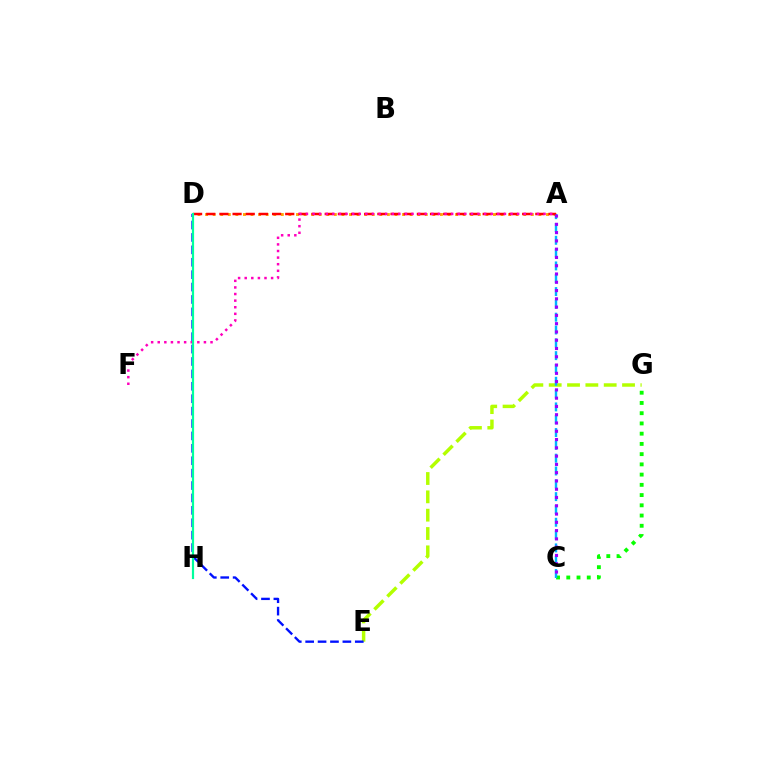{('A', 'D'): [{'color': '#ffa500', 'line_style': 'dotted', 'thickness': 2.06}, {'color': '#ff0000', 'line_style': 'dashed', 'thickness': 1.79}], ('C', 'G'): [{'color': '#08ff00', 'line_style': 'dotted', 'thickness': 2.78}], ('E', 'G'): [{'color': '#b3ff00', 'line_style': 'dashed', 'thickness': 2.49}], ('A', 'C'): [{'color': '#00b5ff', 'line_style': 'dashed', 'thickness': 1.74}, {'color': '#9b00ff', 'line_style': 'dotted', 'thickness': 2.25}], ('D', 'E'): [{'color': '#0010ff', 'line_style': 'dashed', 'thickness': 1.69}], ('A', 'F'): [{'color': '#ff00bd', 'line_style': 'dotted', 'thickness': 1.79}], ('D', 'H'): [{'color': '#00ff9d', 'line_style': 'solid', 'thickness': 1.58}]}